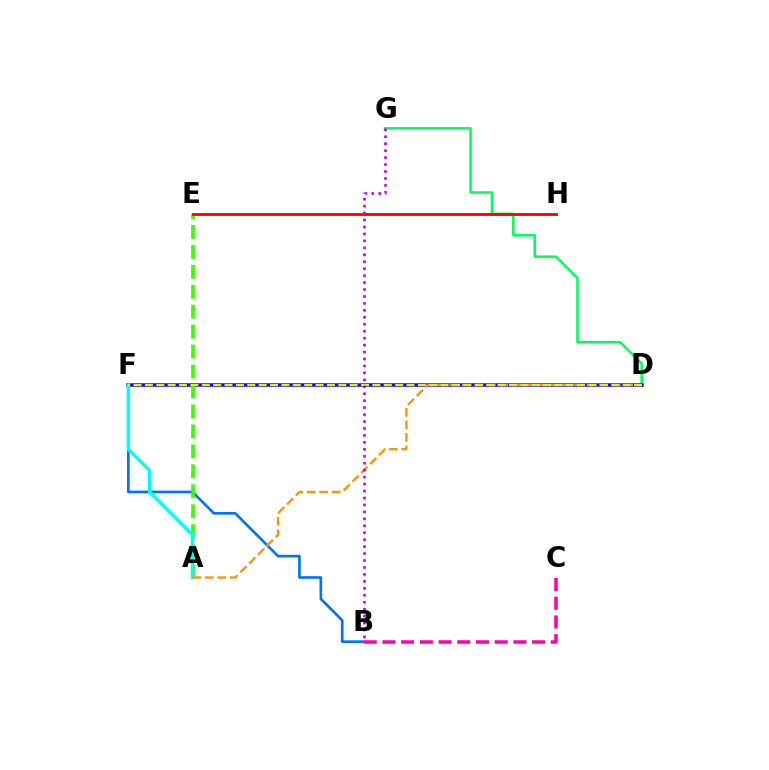{('D', 'G'): [{'color': '#00ff5c', 'line_style': 'solid', 'thickness': 1.84}], ('D', 'F'): [{'color': '#2500ff', 'line_style': 'solid', 'thickness': 2.55}, {'color': '#d1ff00', 'line_style': 'dashed', 'thickness': 1.55}], ('B', 'F'): [{'color': '#0074ff', 'line_style': 'solid', 'thickness': 1.92}], ('A', 'E'): [{'color': '#3dff00', 'line_style': 'dashed', 'thickness': 2.71}], ('A', 'F'): [{'color': '#00fff6', 'line_style': 'solid', 'thickness': 2.48}], ('B', 'C'): [{'color': '#ff00ac', 'line_style': 'dashed', 'thickness': 2.54}], ('E', 'H'): [{'color': '#ff0000', 'line_style': 'solid', 'thickness': 2.07}], ('A', 'D'): [{'color': '#ff9400', 'line_style': 'dashed', 'thickness': 1.7}], ('B', 'G'): [{'color': '#b900ff', 'line_style': 'dotted', 'thickness': 1.89}]}